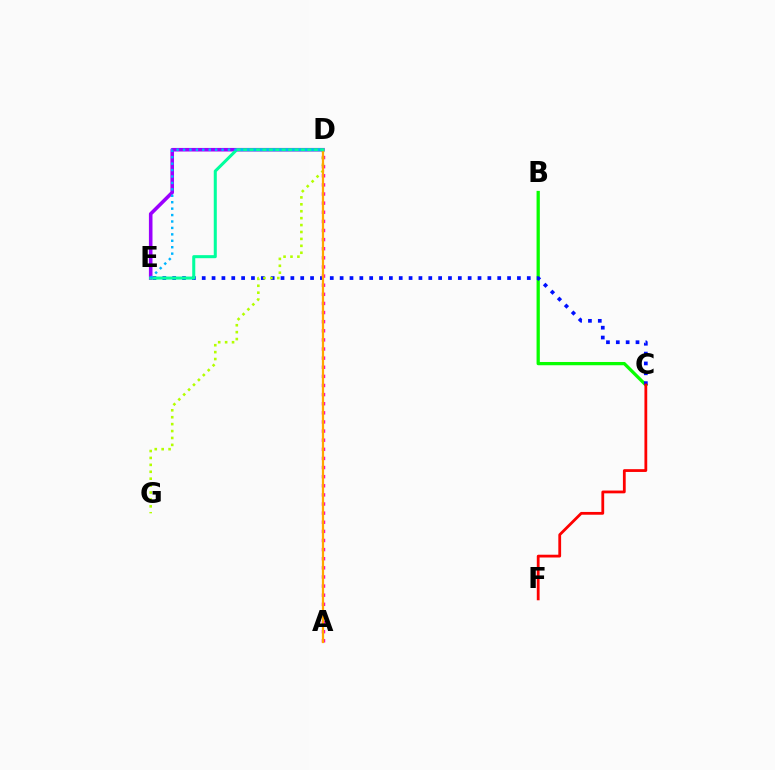{('B', 'C'): [{'color': '#08ff00', 'line_style': 'solid', 'thickness': 2.35}], ('C', 'E'): [{'color': '#0010ff', 'line_style': 'dotted', 'thickness': 2.68}], ('A', 'D'): [{'color': '#ff00bd', 'line_style': 'dotted', 'thickness': 2.48}, {'color': '#ffa500', 'line_style': 'solid', 'thickness': 1.61}], ('D', 'G'): [{'color': '#b3ff00', 'line_style': 'dotted', 'thickness': 1.88}], ('D', 'E'): [{'color': '#9b00ff', 'line_style': 'solid', 'thickness': 2.58}, {'color': '#00ff9d', 'line_style': 'solid', 'thickness': 2.19}, {'color': '#00b5ff', 'line_style': 'dotted', 'thickness': 1.75}], ('C', 'F'): [{'color': '#ff0000', 'line_style': 'solid', 'thickness': 2.01}]}